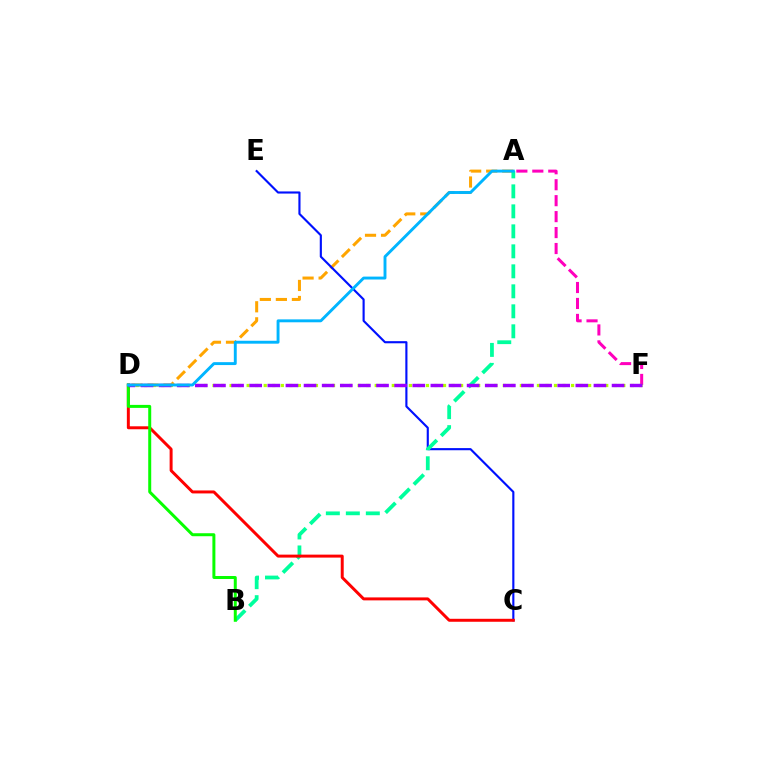{('A', 'F'): [{'color': '#ff00bd', 'line_style': 'dashed', 'thickness': 2.17}], ('D', 'F'): [{'color': '#b3ff00', 'line_style': 'dotted', 'thickness': 2.32}, {'color': '#9b00ff', 'line_style': 'dashed', 'thickness': 2.46}], ('A', 'D'): [{'color': '#ffa500', 'line_style': 'dashed', 'thickness': 2.18}, {'color': '#00b5ff', 'line_style': 'solid', 'thickness': 2.09}], ('C', 'E'): [{'color': '#0010ff', 'line_style': 'solid', 'thickness': 1.54}], ('A', 'B'): [{'color': '#00ff9d', 'line_style': 'dashed', 'thickness': 2.72}], ('C', 'D'): [{'color': '#ff0000', 'line_style': 'solid', 'thickness': 2.14}], ('B', 'D'): [{'color': '#08ff00', 'line_style': 'solid', 'thickness': 2.15}]}